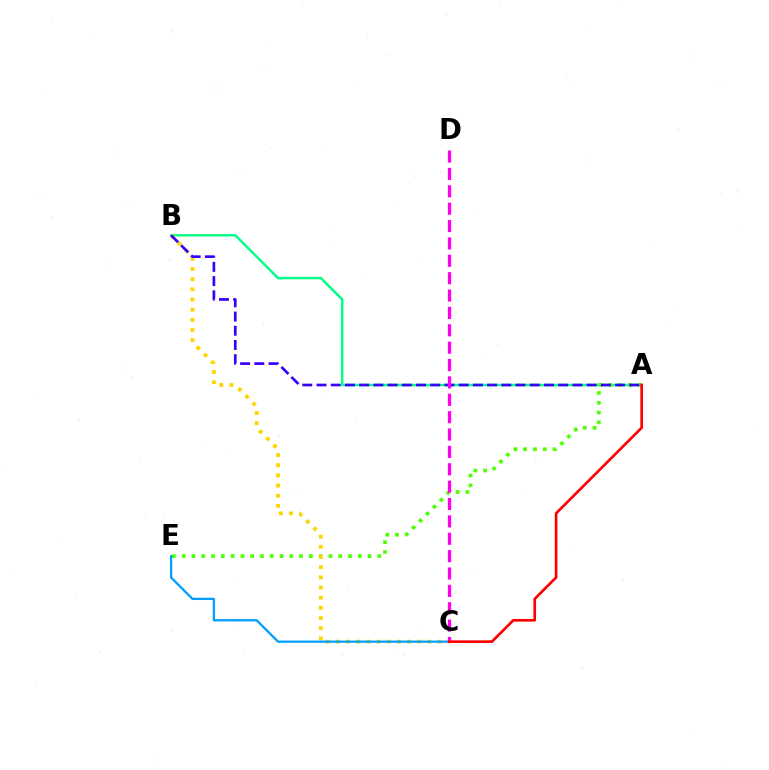{('A', 'B'): [{'color': '#00ff86', 'line_style': 'solid', 'thickness': 1.77}, {'color': '#3700ff', 'line_style': 'dashed', 'thickness': 1.93}], ('A', 'E'): [{'color': '#4fff00', 'line_style': 'dotted', 'thickness': 2.66}], ('B', 'C'): [{'color': '#ffd500', 'line_style': 'dotted', 'thickness': 2.76}], ('C', 'E'): [{'color': '#009eff', 'line_style': 'solid', 'thickness': 1.64}], ('C', 'D'): [{'color': '#ff00ed', 'line_style': 'dashed', 'thickness': 2.36}], ('A', 'C'): [{'color': '#ff0000', 'line_style': 'solid', 'thickness': 1.92}]}